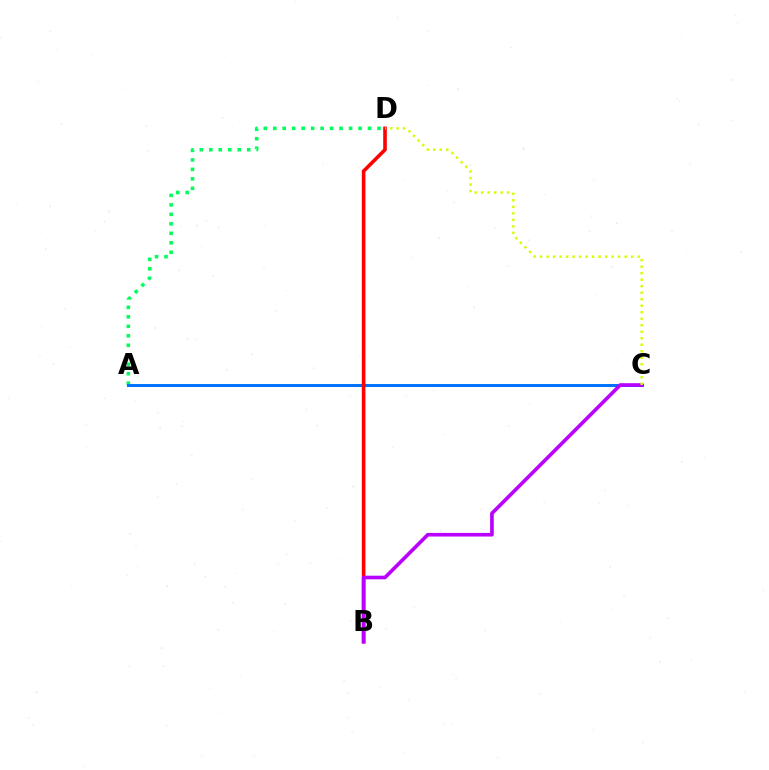{('A', 'D'): [{'color': '#00ff5c', 'line_style': 'dotted', 'thickness': 2.58}], ('A', 'C'): [{'color': '#0074ff', 'line_style': 'solid', 'thickness': 2.16}], ('B', 'D'): [{'color': '#ff0000', 'line_style': 'solid', 'thickness': 2.59}], ('B', 'C'): [{'color': '#b900ff', 'line_style': 'solid', 'thickness': 2.61}], ('C', 'D'): [{'color': '#d1ff00', 'line_style': 'dotted', 'thickness': 1.77}]}